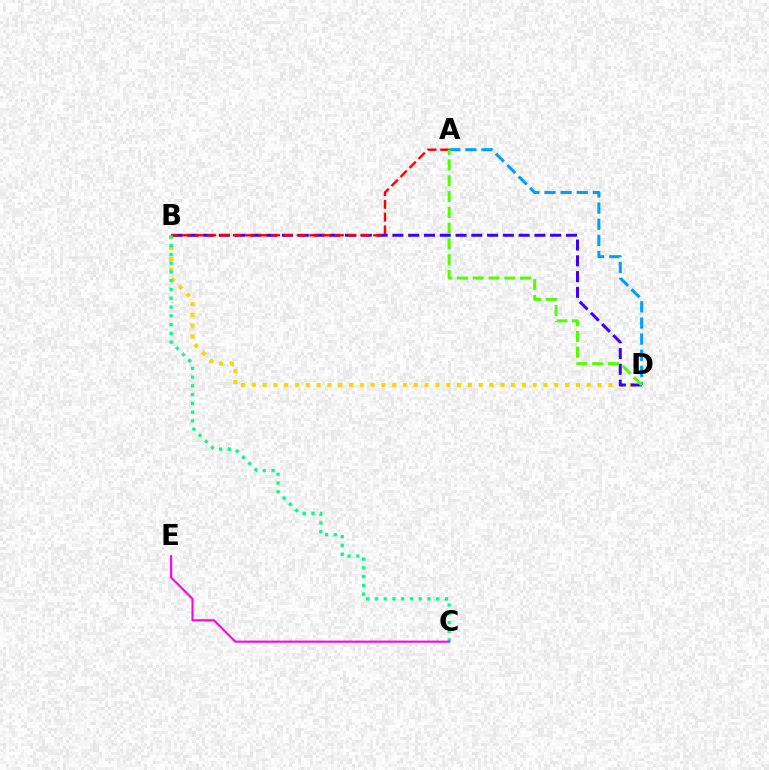{('B', 'D'): [{'color': '#ffd500', 'line_style': 'dotted', 'thickness': 2.94}, {'color': '#3700ff', 'line_style': 'dashed', 'thickness': 2.14}], ('A', 'D'): [{'color': '#009eff', 'line_style': 'dashed', 'thickness': 2.19}, {'color': '#4fff00', 'line_style': 'dashed', 'thickness': 2.14}], ('A', 'B'): [{'color': '#ff0000', 'line_style': 'dashed', 'thickness': 1.73}], ('B', 'C'): [{'color': '#00ff86', 'line_style': 'dotted', 'thickness': 2.38}], ('C', 'E'): [{'color': '#ff00ed', 'line_style': 'solid', 'thickness': 1.52}]}